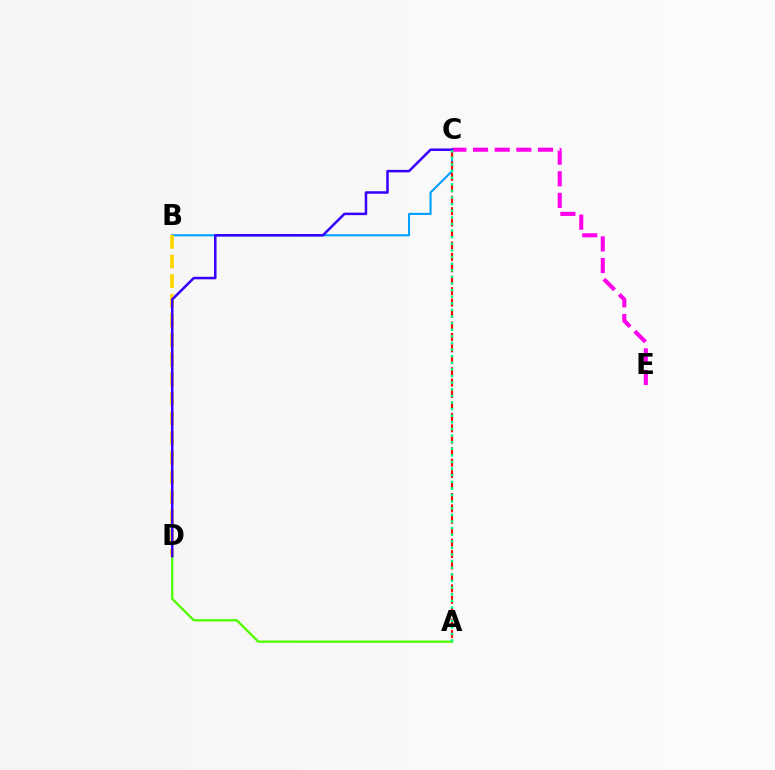{('B', 'C'): [{'color': '#009eff', 'line_style': 'solid', 'thickness': 1.51}], ('A', 'D'): [{'color': '#4fff00', 'line_style': 'solid', 'thickness': 1.67}], ('C', 'E'): [{'color': '#ff00ed', 'line_style': 'dashed', 'thickness': 2.94}], ('A', 'C'): [{'color': '#ff0000', 'line_style': 'dashed', 'thickness': 1.55}, {'color': '#00ff86', 'line_style': 'dotted', 'thickness': 1.8}], ('B', 'D'): [{'color': '#ffd500', 'line_style': 'dashed', 'thickness': 2.67}], ('C', 'D'): [{'color': '#3700ff', 'line_style': 'solid', 'thickness': 1.81}]}